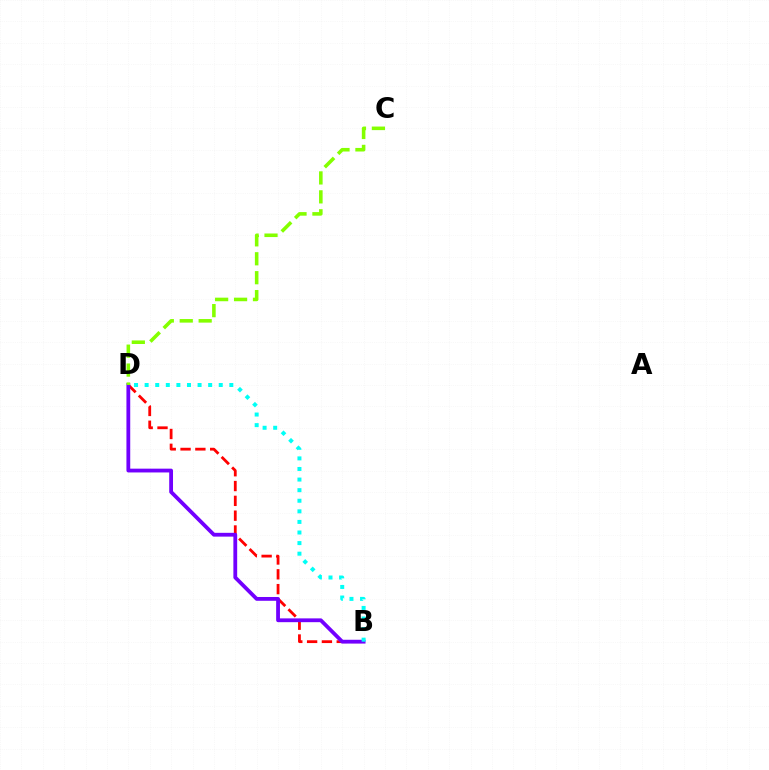{('B', 'D'): [{'color': '#ff0000', 'line_style': 'dashed', 'thickness': 2.01}, {'color': '#7200ff', 'line_style': 'solid', 'thickness': 2.73}, {'color': '#00fff6', 'line_style': 'dotted', 'thickness': 2.88}], ('C', 'D'): [{'color': '#84ff00', 'line_style': 'dashed', 'thickness': 2.57}]}